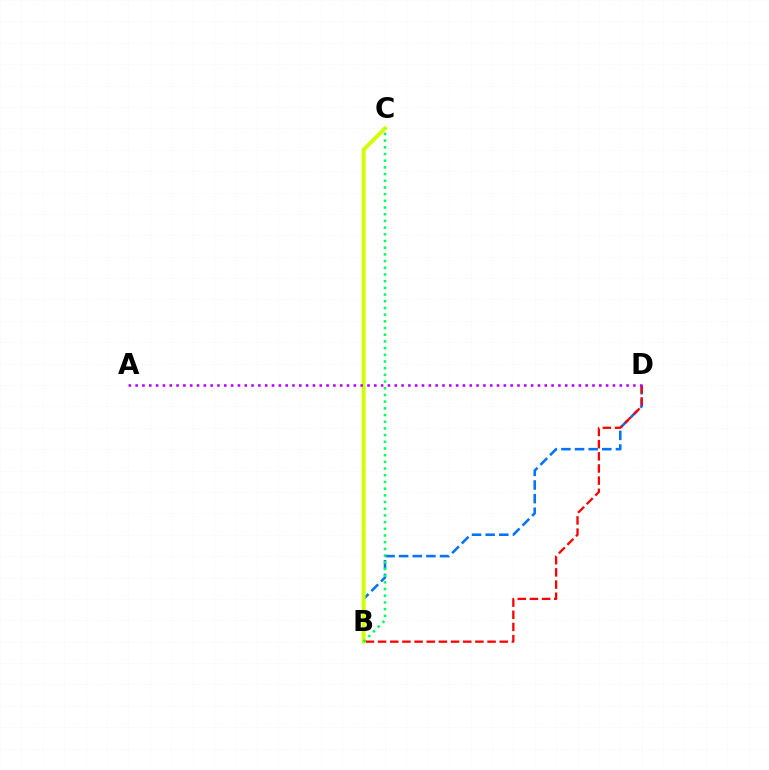{('B', 'D'): [{'color': '#0074ff', 'line_style': 'dashed', 'thickness': 1.85}, {'color': '#ff0000', 'line_style': 'dashed', 'thickness': 1.65}], ('B', 'C'): [{'color': '#d1ff00', 'line_style': 'solid', 'thickness': 2.83}, {'color': '#00ff5c', 'line_style': 'dotted', 'thickness': 1.82}], ('A', 'D'): [{'color': '#b900ff', 'line_style': 'dotted', 'thickness': 1.85}]}